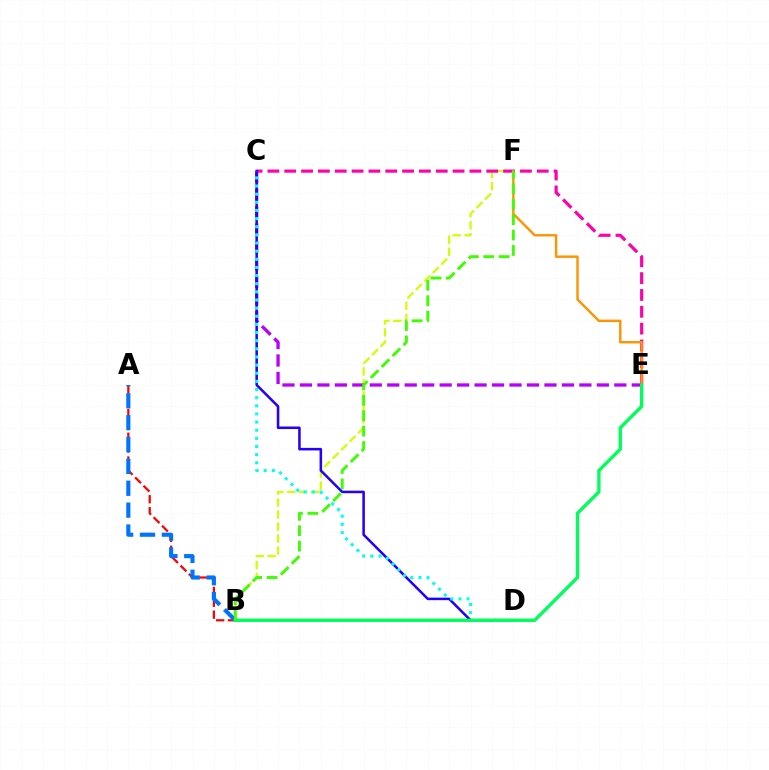{('B', 'F'): [{'color': '#d1ff00', 'line_style': 'dashed', 'thickness': 1.63}, {'color': '#3dff00', 'line_style': 'dashed', 'thickness': 2.09}], ('A', 'B'): [{'color': '#ff0000', 'line_style': 'dashed', 'thickness': 1.62}, {'color': '#0074ff', 'line_style': 'dashed', 'thickness': 2.97}], ('C', 'E'): [{'color': '#ff00ac', 'line_style': 'dashed', 'thickness': 2.29}, {'color': '#b900ff', 'line_style': 'dashed', 'thickness': 2.37}], ('E', 'F'): [{'color': '#ff9400', 'line_style': 'solid', 'thickness': 1.74}], ('C', 'D'): [{'color': '#2500ff', 'line_style': 'solid', 'thickness': 1.83}, {'color': '#00fff6', 'line_style': 'dotted', 'thickness': 2.21}], ('B', 'E'): [{'color': '#00ff5c', 'line_style': 'solid', 'thickness': 2.42}]}